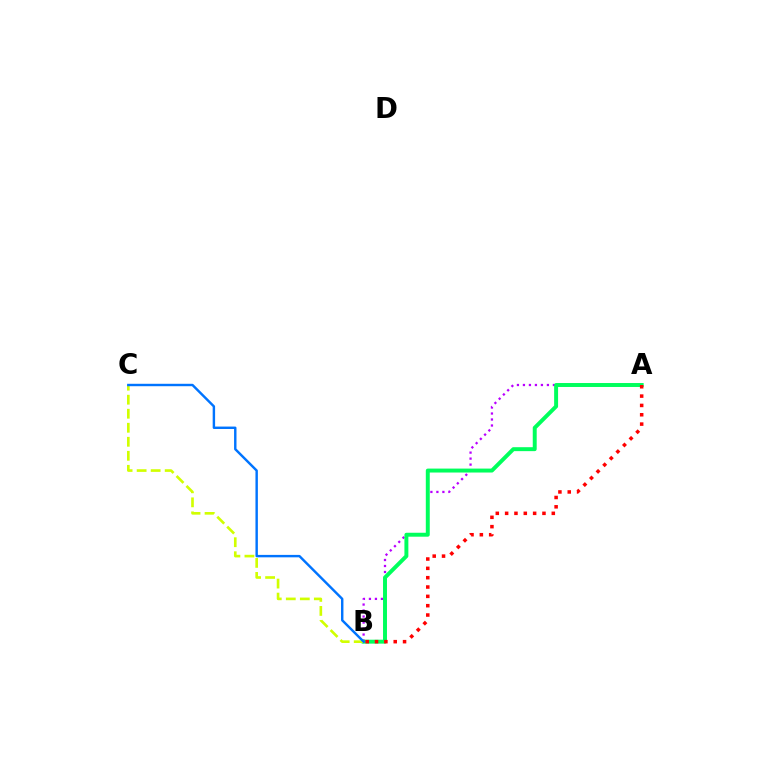{('A', 'B'): [{'color': '#b900ff', 'line_style': 'dotted', 'thickness': 1.63}, {'color': '#00ff5c', 'line_style': 'solid', 'thickness': 2.84}, {'color': '#ff0000', 'line_style': 'dotted', 'thickness': 2.54}], ('B', 'C'): [{'color': '#d1ff00', 'line_style': 'dashed', 'thickness': 1.91}, {'color': '#0074ff', 'line_style': 'solid', 'thickness': 1.75}]}